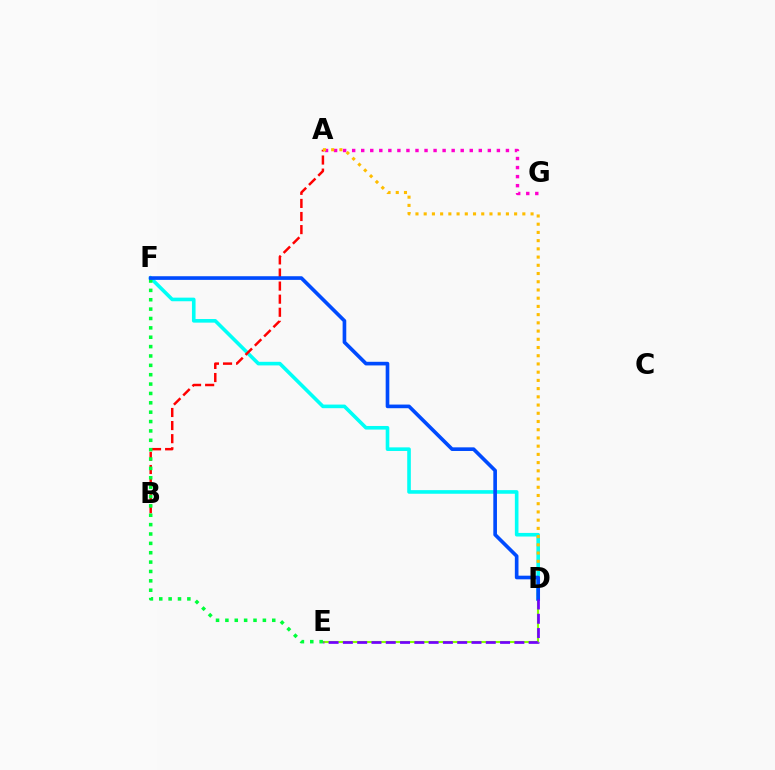{('D', 'F'): [{'color': '#00fff6', 'line_style': 'solid', 'thickness': 2.6}, {'color': '#004bff', 'line_style': 'solid', 'thickness': 2.63}], ('A', 'G'): [{'color': '#ff00cf', 'line_style': 'dotted', 'thickness': 2.46}], ('A', 'B'): [{'color': '#ff0000', 'line_style': 'dashed', 'thickness': 1.78}], ('D', 'E'): [{'color': '#84ff00', 'line_style': 'solid', 'thickness': 1.51}, {'color': '#7200ff', 'line_style': 'dashed', 'thickness': 1.94}], ('A', 'D'): [{'color': '#ffbd00', 'line_style': 'dotted', 'thickness': 2.23}], ('E', 'F'): [{'color': '#00ff39', 'line_style': 'dotted', 'thickness': 2.55}]}